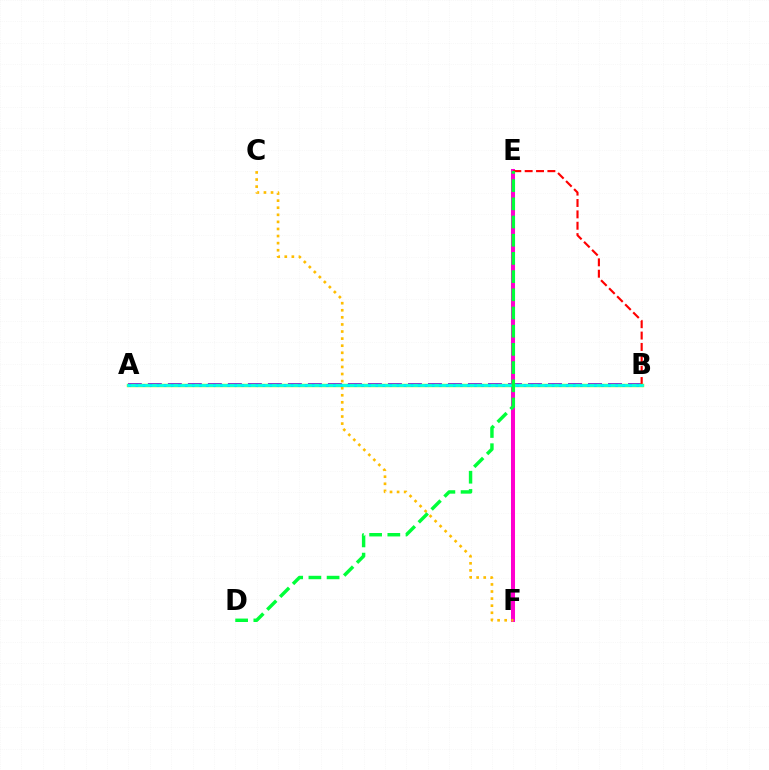{('A', 'B'): [{'color': '#7200ff', 'line_style': 'dashed', 'thickness': 2.72}, {'color': '#84ff00', 'line_style': 'solid', 'thickness': 2.44}, {'color': '#004bff', 'line_style': 'dotted', 'thickness': 1.92}, {'color': '#00fff6', 'line_style': 'solid', 'thickness': 1.9}], ('E', 'F'): [{'color': '#ff00cf', 'line_style': 'solid', 'thickness': 2.9}], ('B', 'E'): [{'color': '#ff0000', 'line_style': 'dashed', 'thickness': 1.54}], ('C', 'F'): [{'color': '#ffbd00', 'line_style': 'dotted', 'thickness': 1.92}], ('D', 'E'): [{'color': '#00ff39', 'line_style': 'dashed', 'thickness': 2.47}]}